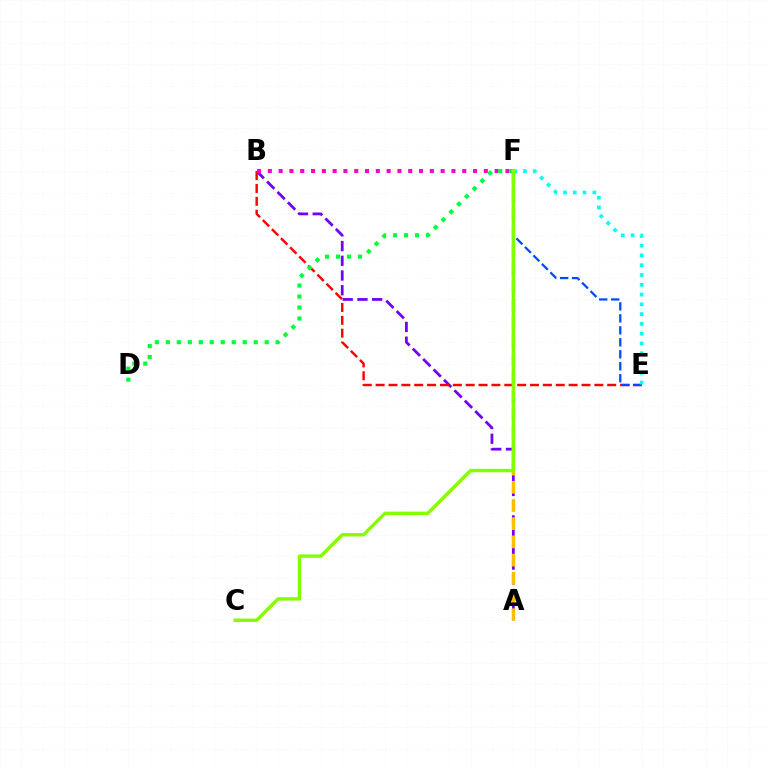{('A', 'B'): [{'color': '#7200ff', 'line_style': 'dashed', 'thickness': 2.0}], ('B', 'E'): [{'color': '#ff0000', 'line_style': 'dashed', 'thickness': 1.75}], ('B', 'F'): [{'color': '#ff00cf', 'line_style': 'dotted', 'thickness': 2.93}], ('A', 'F'): [{'color': '#ffbd00', 'line_style': 'dashed', 'thickness': 2.47}], ('D', 'F'): [{'color': '#00ff39', 'line_style': 'dotted', 'thickness': 2.98}], ('E', 'F'): [{'color': '#004bff', 'line_style': 'dashed', 'thickness': 1.63}, {'color': '#00fff6', 'line_style': 'dotted', 'thickness': 2.66}], ('C', 'F'): [{'color': '#84ff00', 'line_style': 'solid', 'thickness': 2.44}]}